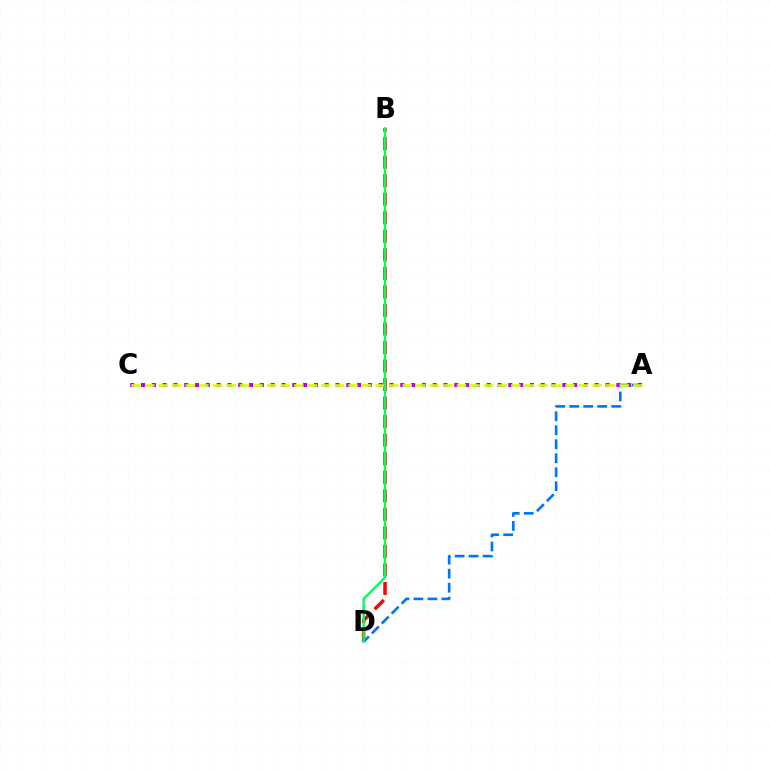{('B', 'D'): [{'color': '#ff0000', 'line_style': 'dashed', 'thickness': 2.52}, {'color': '#00ff5c', 'line_style': 'solid', 'thickness': 1.69}], ('A', 'D'): [{'color': '#0074ff', 'line_style': 'dashed', 'thickness': 1.9}], ('A', 'C'): [{'color': '#b900ff', 'line_style': 'dotted', 'thickness': 2.94}, {'color': '#d1ff00', 'line_style': 'dashed', 'thickness': 1.84}]}